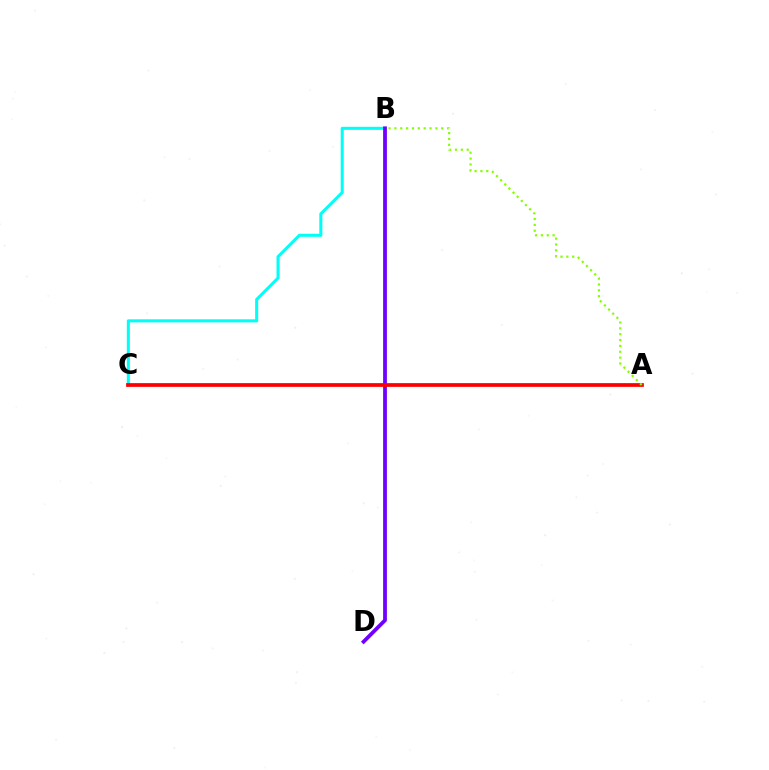{('B', 'C'): [{'color': '#00fff6', 'line_style': 'solid', 'thickness': 2.21}], ('B', 'D'): [{'color': '#7200ff', 'line_style': 'solid', 'thickness': 2.72}], ('A', 'C'): [{'color': '#ff0000', 'line_style': 'solid', 'thickness': 2.69}], ('A', 'B'): [{'color': '#84ff00', 'line_style': 'dotted', 'thickness': 1.59}]}